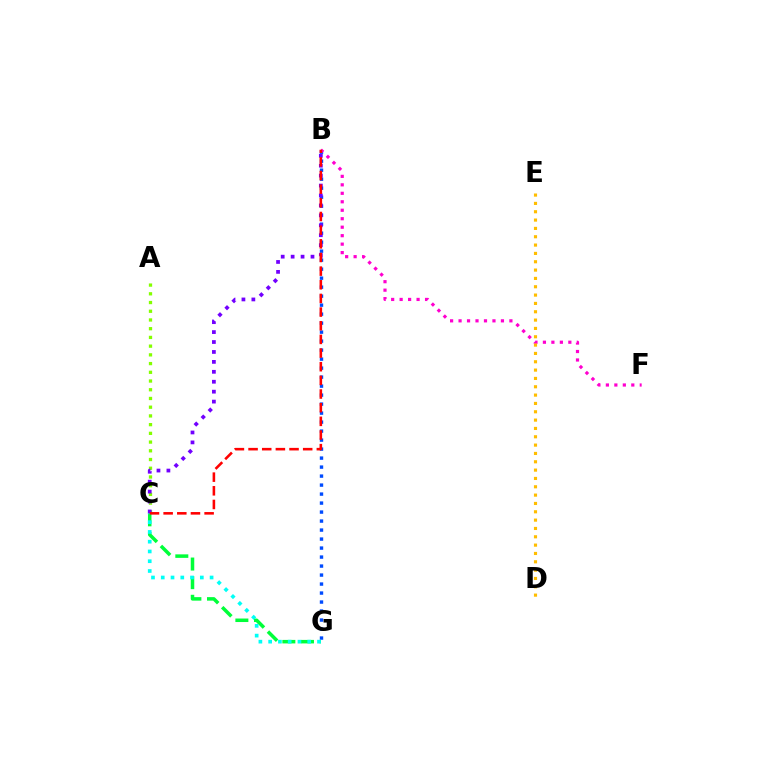{('B', 'G'): [{'color': '#004bff', 'line_style': 'dotted', 'thickness': 2.44}], ('A', 'C'): [{'color': '#84ff00', 'line_style': 'dotted', 'thickness': 2.37}], ('C', 'G'): [{'color': '#00ff39', 'line_style': 'dashed', 'thickness': 2.53}, {'color': '#00fff6', 'line_style': 'dotted', 'thickness': 2.65}], ('B', 'C'): [{'color': '#7200ff', 'line_style': 'dotted', 'thickness': 2.7}, {'color': '#ff0000', 'line_style': 'dashed', 'thickness': 1.86}], ('B', 'F'): [{'color': '#ff00cf', 'line_style': 'dotted', 'thickness': 2.3}], ('D', 'E'): [{'color': '#ffbd00', 'line_style': 'dotted', 'thickness': 2.26}]}